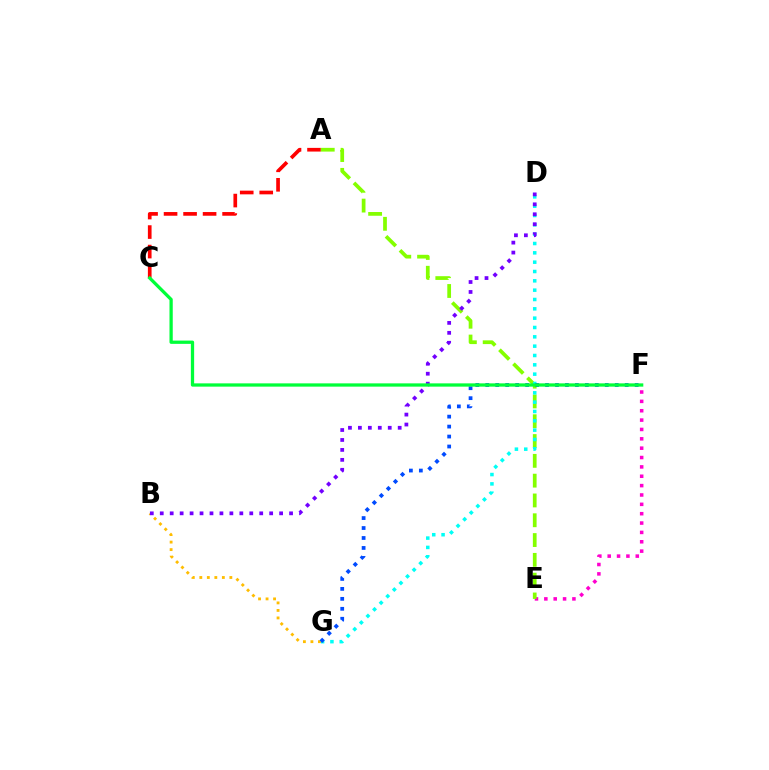{('E', 'F'): [{'color': '#ff00cf', 'line_style': 'dotted', 'thickness': 2.54}], ('A', 'C'): [{'color': '#ff0000', 'line_style': 'dashed', 'thickness': 2.65}], ('A', 'E'): [{'color': '#84ff00', 'line_style': 'dashed', 'thickness': 2.69}], ('D', 'G'): [{'color': '#00fff6', 'line_style': 'dotted', 'thickness': 2.54}], ('B', 'G'): [{'color': '#ffbd00', 'line_style': 'dotted', 'thickness': 2.04}], ('B', 'D'): [{'color': '#7200ff', 'line_style': 'dotted', 'thickness': 2.7}], ('F', 'G'): [{'color': '#004bff', 'line_style': 'dotted', 'thickness': 2.71}], ('C', 'F'): [{'color': '#00ff39', 'line_style': 'solid', 'thickness': 2.36}]}